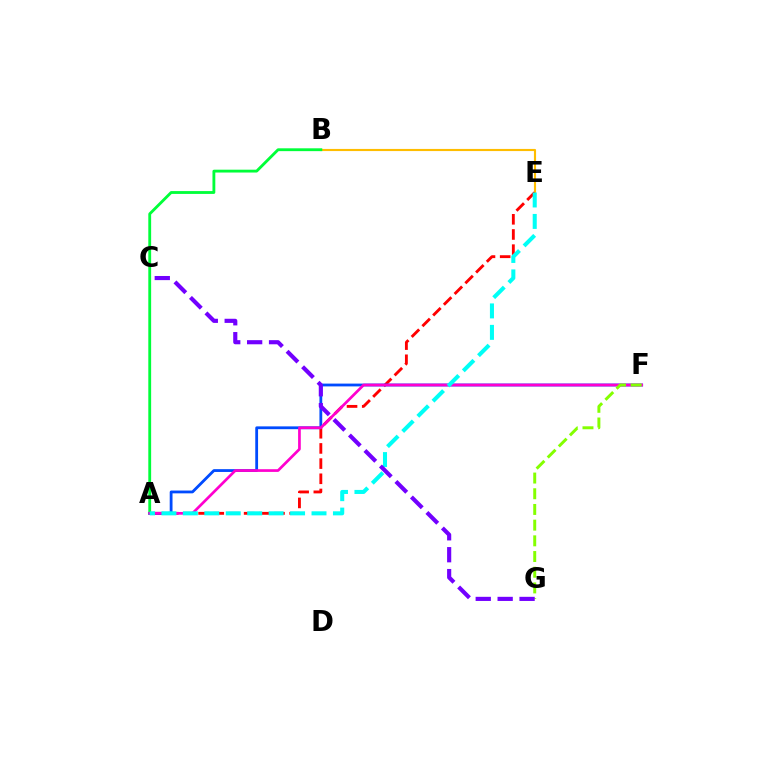{('B', 'E'): [{'color': '#ffbd00', 'line_style': 'solid', 'thickness': 1.54}], ('A', 'B'): [{'color': '#00ff39', 'line_style': 'solid', 'thickness': 2.04}], ('A', 'E'): [{'color': '#ff0000', 'line_style': 'dashed', 'thickness': 2.06}, {'color': '#00fff6', 'line_style': 'dashed', 'thickness': 2.91}], ('A', 'F'): [{'color': '#004bff', 'line_style': 'solid', 'thickness': 2.02}, {'color': '#ff00cf', 'line_style': 'solid', 'thickness': 1.94}], ('F', 'G'): [{'color': '#84ff00', 'line_style': 'dashed', 'thickness': 2.13}], ('C', 'G'): [{'color': '#7200ff', 'line_style': 'dashed', 'thickness': 2.98}]}